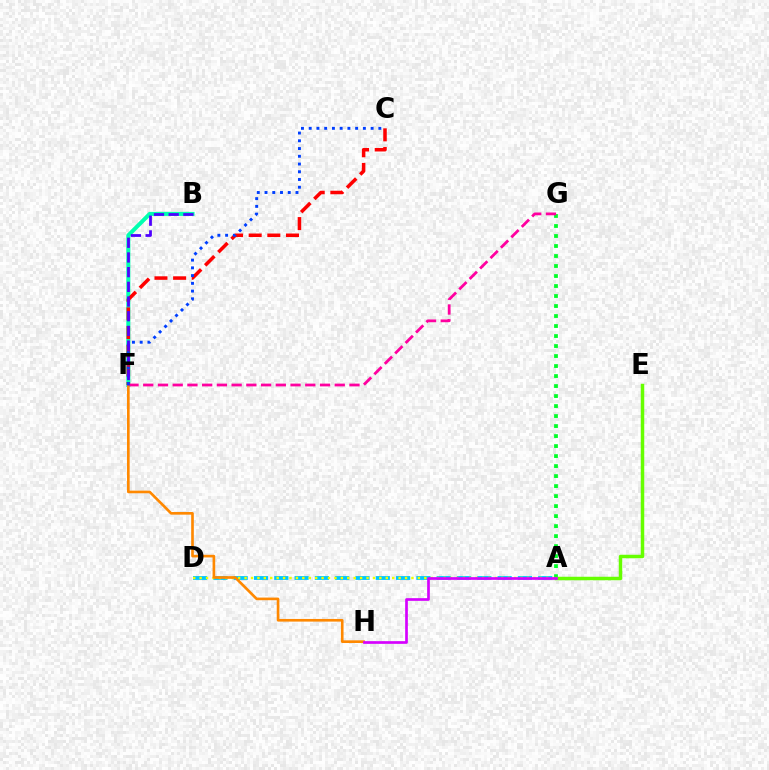{('A', 'D'): [{'color': '#00c7ff', 'line_style': 'dashed', 'thickness': 2.76}, {'color': '#eeff00', 'line_style': 'dotted', 'thickness': 1.74}], ('B', 'F'): [{'color': '#00ffaf', 'line_style': 'solid', 'thickness': 2.9}, {'color': '#4f00ff', 'line_style': 'dashed', 'thickness': 2.0}], ('A', 'G'): [{'color': '#00ff27', 'line_style': 'dotted', 'thickness': 2.72}], ('C', 'F'): [{'color': '#ff0000', 'line_style': 'dashed', 'thickness': 2.53}, {'color': '#003fff', 'line_style': 'dotted', 'thickness': 2.1}], ('F', 'G'): [{'color': '#ff00a0', 'line_style': 'dashed', 'thickness': 2.0}], ('F', 'H'): [{'color': '#ff8800', 'line_style': 'solid', 'thickness': 1.9}], ('A', 'E'): [{'color': '#66ff00', 'line_style': 'solid', 'thickness': 2.51}], ('A', 'H'): [{'color': '#d600ff', 'line_style': 'solid', 'thickness': 1.93}]}